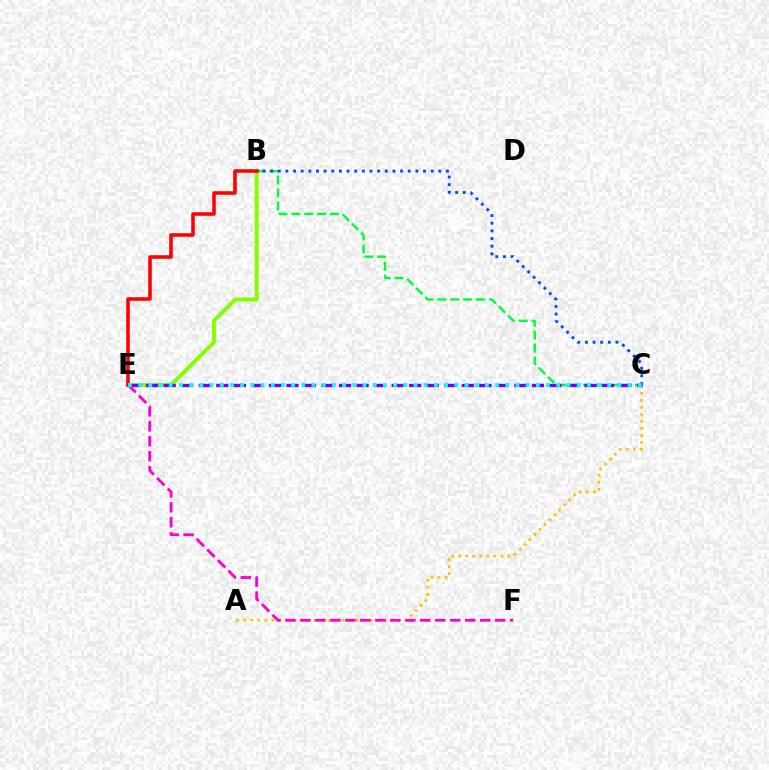{('B', 'E'): [{'color': '#84ff00', 'line_style': 'solid', 'thickness': 2.86}, {'color': '#ff0000', 'line_style': 'solid', 'thickness': 2.56}], ('A', 'C'): [{'color': '#ffbd00', 'line_style': 'dotted', 'thickness': 1.91}], ('B', 'C'): [{'color': '#00ff39', 'line_style': 'dashed', 'thickness': 1.75}, {'color': '#004bff', 'line_style': 'dotted', 'thickness': 2.08}], ('C', 'E'): [{'color': '#7200ff', 'line_style': 'dashed', 'thickness': 2.38}, {'color': '#00fff6', 'line_style': 'dotted', 'thickness': 2.77}], ('E', 'F'): [{'color': '#ff00cf', 'line_style': 'dashed', 'thickness': 2.03}]}